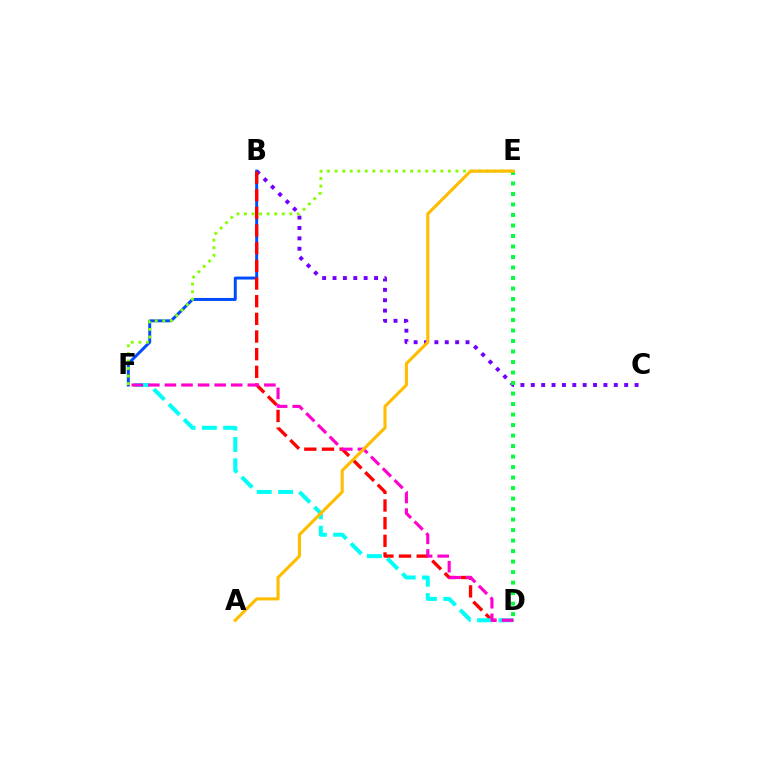{('B', 'C'): [{'color': '#7200ff', 'line_style': 'dotted', 'thickness': 2.82}], ('B', 'F'): [{'color': '#004bff', 'line_style': 'solid', 'thickness': 2.13}], ('B', 'D'): [{'color': '#ff0000', 'line_style': 'dashed', 'thickness': 2.4}], ('D', 'E'): [{'color': '#00ff39', 'line_style': 'dotted', 'thickness': 2.85}], ('D', 'F'): [{'color': '#00fff6', 'line_style': 'dashed', 'thickness': 2.9}, {'color': '#ff00cf', 'line_style': 'dashed', 'thickness': 2.25}], ('E', 'F'): [{'color': '#84ff00', 'line_style': 'dotted', 'thickness': 2.05}], ('A', 'E'): [{'color': '#ffbd00', 'line_style': 'solid', 'thickness': 2.23}]}